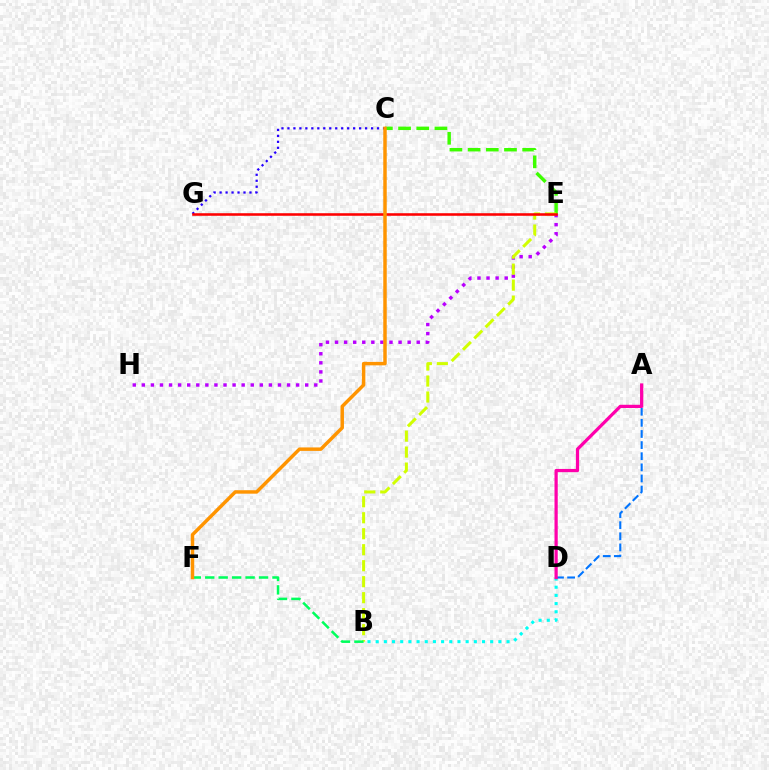{('E', 'H'): [{'color': '#b900ff', 'line_style': 'dotted', 'thickness': 2.47}], ('C', 'G'): [{'color': '#2500ff', 'line_style': 'dotted', 'thickness': 1.62}], ('B', 'D'): [{'color': '#00fff6', 'line_style': 'dotted', 'thickness': 2.22}], ('C', 'E'): [{'color': '#3dff00', 'line_style': 'dashed', 'thickness': 2.47}], ('A', 'D'): [{'color': '#0074ff', 'line_style': 'dashed', 'thickness': 1.51}, {'color': '#ff00ac', 'line_style': 'solid', 'thickness': 2.33}], ('B', 'E'): [{'color': '#d1ff00', 'line_style': 'dashed', 'thickness': 2.17}], ('B', 'F'): [{'color': '#00ff5c', 'line_style': 'dashed', 'thickness': 1.83}], ('E', 'G'): [{'color': '#ff0000', 'line_style': 'solid', 'thickness': 1.84}], ('C', 'F'): [{'color': '#ff9400', 'line_style': 'solid', 'thickness': 2.5}]}